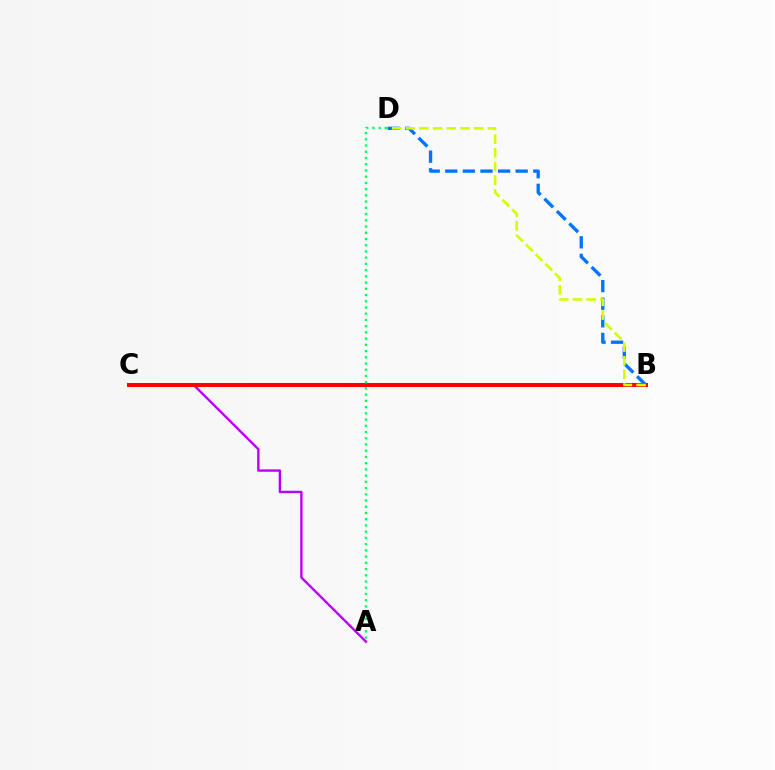{('A', 'C'): [{'color': '#b900ff', 'line_style': 'solid', 'thickness': 1.72}], ('B', 'D'): [{'color': '#0074ff', 'line_style': 'dashed', 'thickness': 2.39}, {'color': '#d1ff00', 'line_style': 'dashed', 'thickness': 1.86}], ('B', 'C'): [{'color': '#ff0000', 'line_style': 'solid', 'thickness': 2.87}], ('A', 'D'): [{'color': '#00ff5c', 'line_style': 'dotted', 'thickness': 1.69}]}